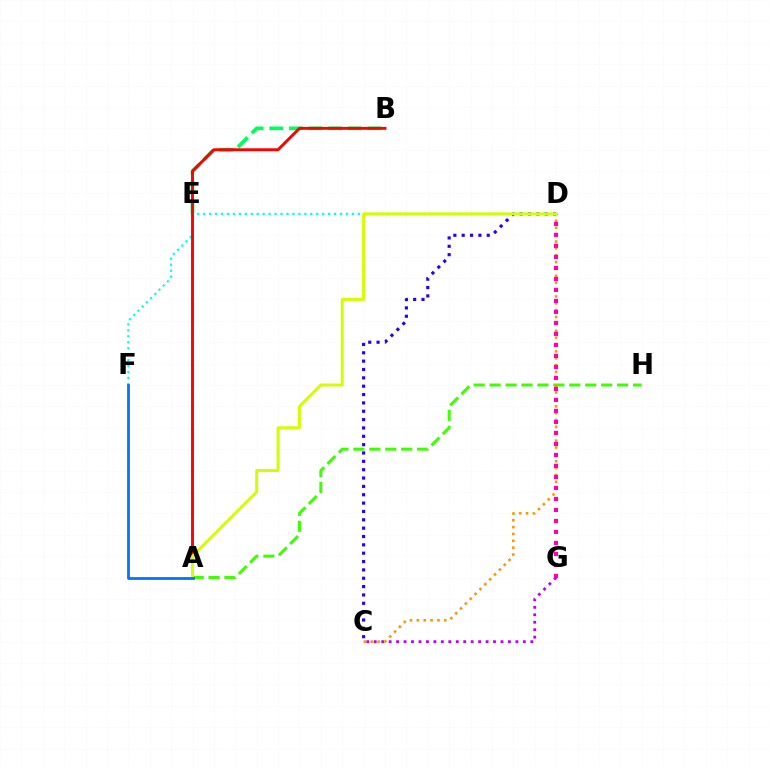{('D', 'F'): [{'color': '#00fff6', 'line_style': 'dotted', 'thickness': 1.62}], ('C', 'D'): [{'color': '#2500ff', 'line_style': 'dotted', 'thickness': 2.27}, {'color': '#ff9400', 'line_style': 'dotted', 'thickness': 1.87}], ('B', 'E'): [{'color': '#00ff5c', 'line_style': 'dashed', 'thickness': 2.67}], ('C', 'G'): [{'color': '#b900ff', 'line_style': 'dotted', 'thickness': 2.03}], ('A', 'H'): [{'color': '#3dff00', 'line_style': 'dashed', 'thickness': 2.17}], ('A', 'B'): [{'color': '#ff0000', 'line_style': 'solid', 'thickness': 2.09}], ('D', 'G'): [{'color': '#ff00ac', 'line_style': 'dotted', 'thickness': 2.99}], ('A', 'D'): [{'color': '#d1ff00', 'line_style': 'solid', 'thickness': 2.15}], ('A', 'F'): [{'color': '#0074ff', 'line_style': 'solid', 'thickness': 2.0}]}